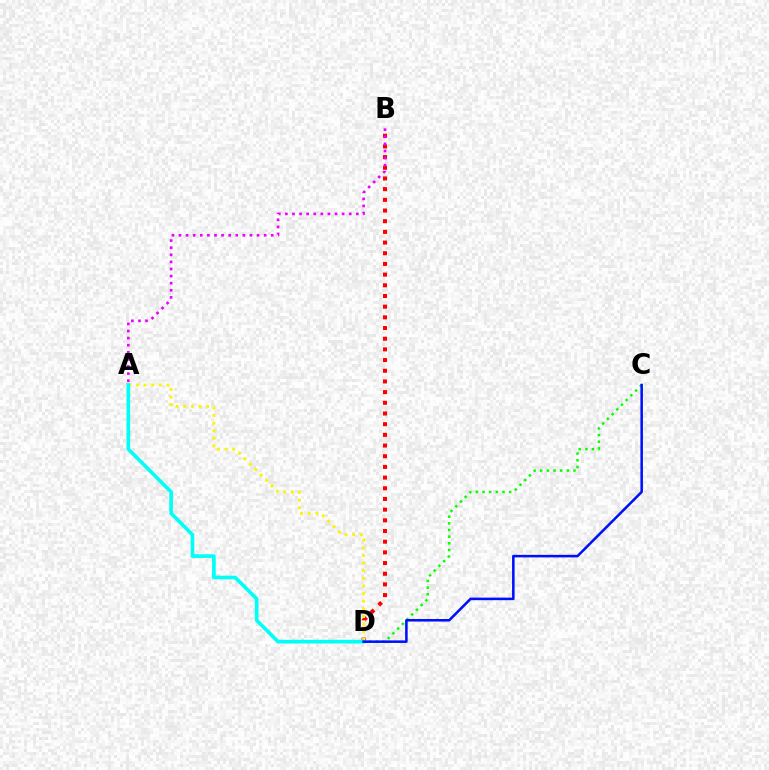{('C', 'D'): [{'color': '#08ff00', 'line_style': 'dotted', 'thickness': 1.81}, {'color': '#0010ff', 'line_style': 'solid', 'thickness': 1.84}], ('B', 'D'): [{'color': '#ff0000', 'line_style': 'dotted', 'thickness': 2.9}], ('A', 'D'): [{'color': '#fcf500', 'line_style': 'dotted', 'thickness': 2.08}, {'color': '#00fff6', 'line_style': 'solid', 'thickness': 2.64}], ('A', 'B'): [{'color': '#ee00ff', 'line_style': 'dotted', 'thickness': 1.93}]}